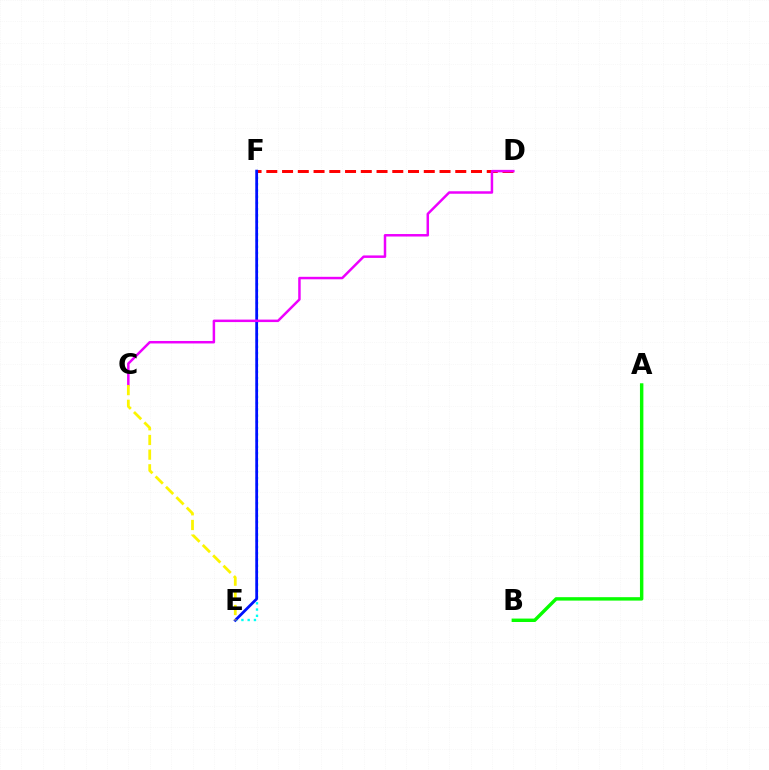{('E', 'F'): [{'color': '#00fff6', 'line_style': 'dotted', 'thickness': 1.7}, {'color': '#0010ff', 'line_style': 'solid', 'thickness': 2.0}], ('D', 'F'): [{'color': '#ff0000', 'line_style': 'dashed', 'thickness': 2.14}], ('C', 'D'): [{'color': '#ee00ff', 'line_style': 'solid', 'thickness': 1.79}], ('A', 'B'): [{'color': '#08ff00', 'line_style': 'solid', 'thickness': 2.47}], ('C', 'E'): [{'color': '#fcf500', 'line_style': 'dashed', 'thickness': 1.99}]}